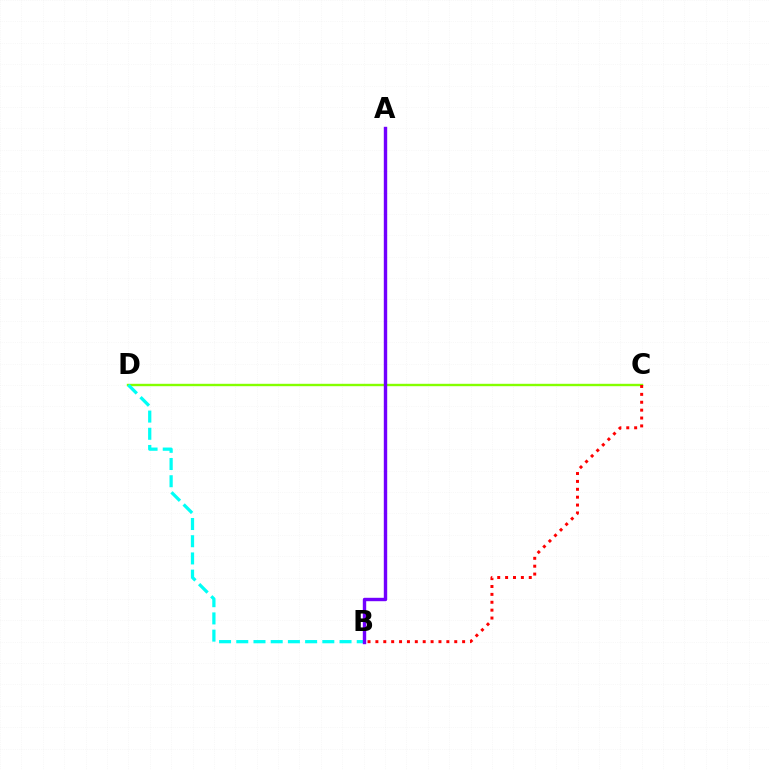{('C', 'D'): [{'color': '#84ff00', 'line_style': 'solid', 'thickness': 1.72}], ('B', 'C'): [{'color': '#ff0000', 'line_style': 'dotted', 'thickness': 2.14}], ('B', 'D'): [{'color': '#00fff6', 'line_style': 'dashed', 'thickness': 2.34}], ('A', 'B'): [{'color': '#7200ff', 'line_style': 'solid', 'thickness': 2.45}]}